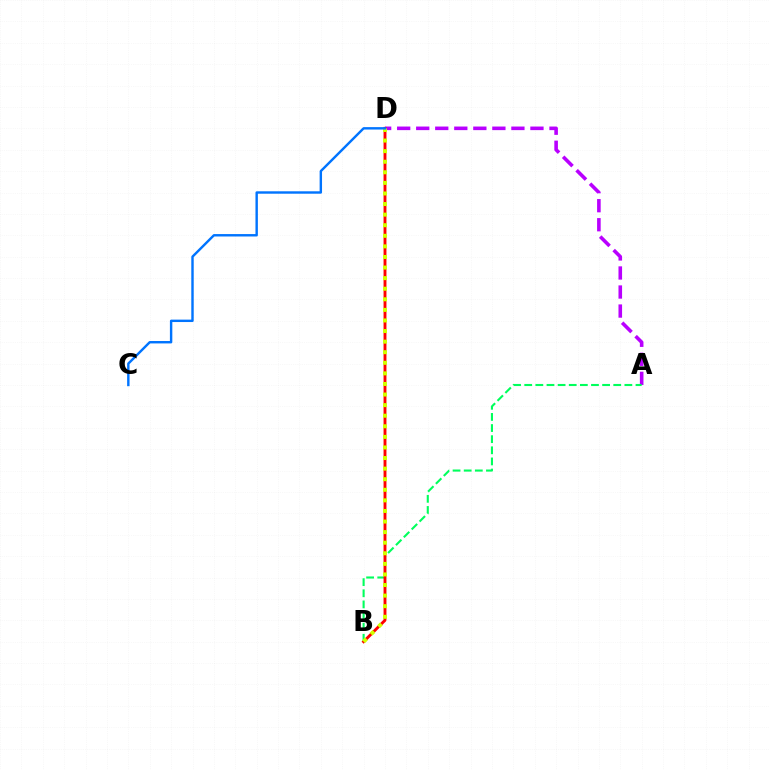{('A', 'D'): [{'color': '#b900ff', 'line_style': 'dashed', 'thickness': 2.59}], ('A', 'B'): [{'color': '#00ff5c', 'line_style': 'dashed', 'thickness': 1.51}], ('B', 'D'): [{'color': '#ff0000', 'line_style': 'solid', 'thickness': 2.08}, {'color': '#d1ff00', 'line_style': 'dotted', 'thickness': 2.88}], ('C', 'D'): [{'color': '#0074ff', 'line_style': 'solid', 'thickness': 1.74}]}